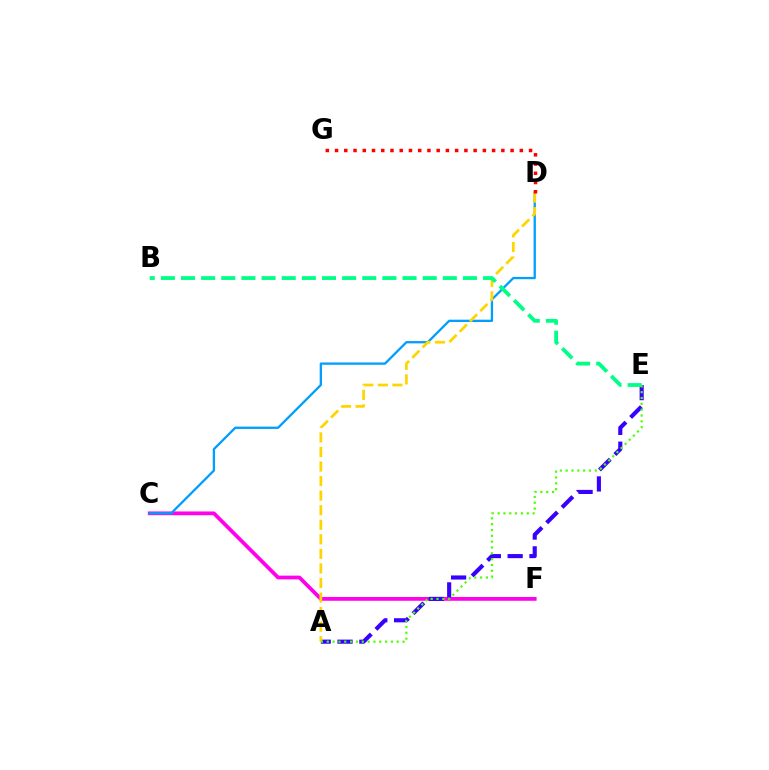{('C', 'F'): [{'color': '#ff00ed', 'line_style': 'solid', 'thickness': 2.7}], ('A', 'E'): [{'color': '#3700ff', 'line_style': 'dashed', 'thickness': 2.96}, {'color': '#4fff00', 'line_style': 'dotted', 'thickness': 1.58}], ('C', 'D'): [{'color': '#009eff', 'line_style': 'solid', 'thickness': 1.65}], ('A', 'D'): [{'color': '#ffd500', 'line_style': 'dashed', 'thickness': 1.98}], ('D', 'G'): [{'color': '#ff0000', 'line_style': 'dotted', 'thickness': 2.51}], ('B', 'E'): [{'color': '#00ff86', 'line_style': 'dashed', 'thickness': 2.74}]}